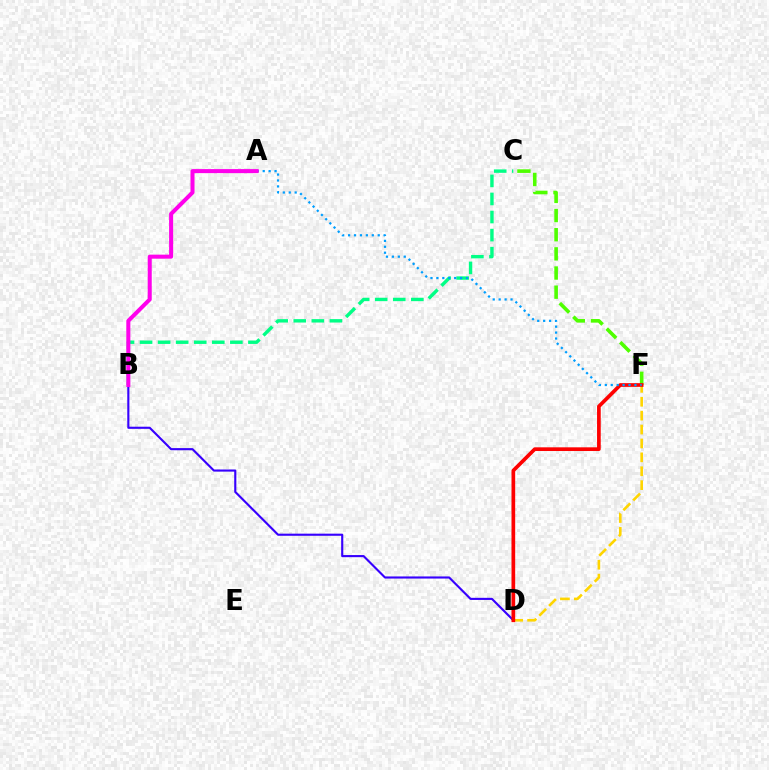{('C', 'F'): [{'color': '#4fff00', 'line_style': 'dashed', 'thickness': 2.6}], ('B', 'D'): [{'color': '#3700ff', 'line_style': 'solid', 'thickness': 1.53}], ('D', 'F'): [{'color': '#ffd500', 'line_style': 'dashed', 'thickness': 1.89}, {'color': '#ff0000', 'line_style': 'solid', 'thickness': 2.66}], ('B', 'C'): [{'color': '#00ff86', 'line_style': 'dashed', 'thickness': 2.45}], ('A', 'F'): [{'color': '#009eff', 'line_style': 'dotted', 'thickness': 1.61}], ('A', 'B'): [{'color': '#ff00ed', 'line_style': 'solid', 'thickness': 2.9}]}